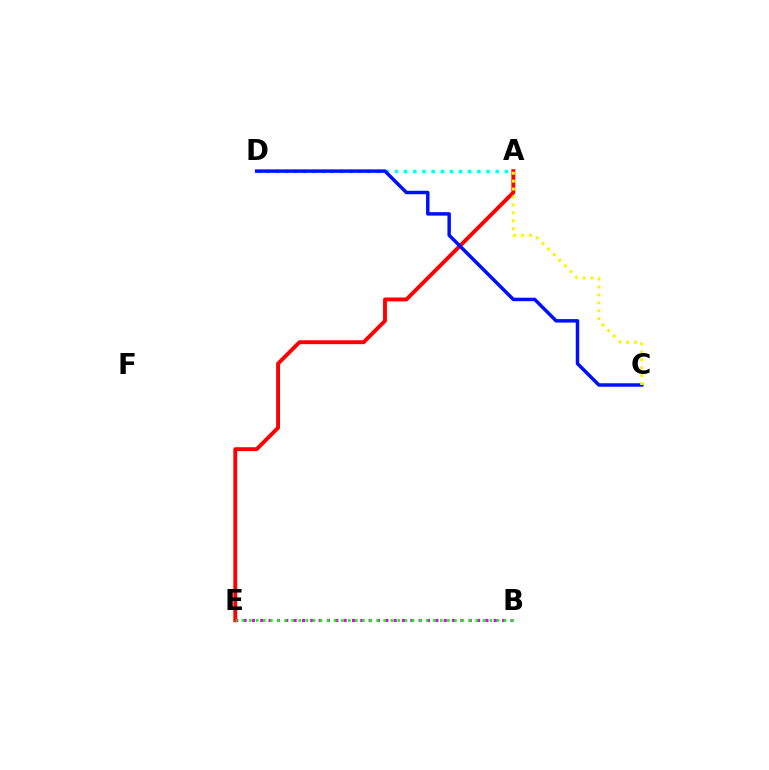{('A', 'D'): [{'color': '#00fff6', 'line_style': 'dotted', 'thickness': 2.49}], ('B', 'E'): [{'color': '#ee00ff', 'line_style': 'dotted', 'thickness': 2.27}, {'color': '#08ff00', 'line_style': 'dotted', 'thickness': 1.92}], ('A', 'E'): [{'color': '#ff0000', 'line_style': 'solid', 'thickness': 2.8}], ('C', 'D'): [{'color': '#0010ff', 'line_style': 'solid', 'thickness': 2.5}], ('A', 'C'): [{'color': '#fcf500', 'line_style': 'dotted', 'thickness': 2.15}]}